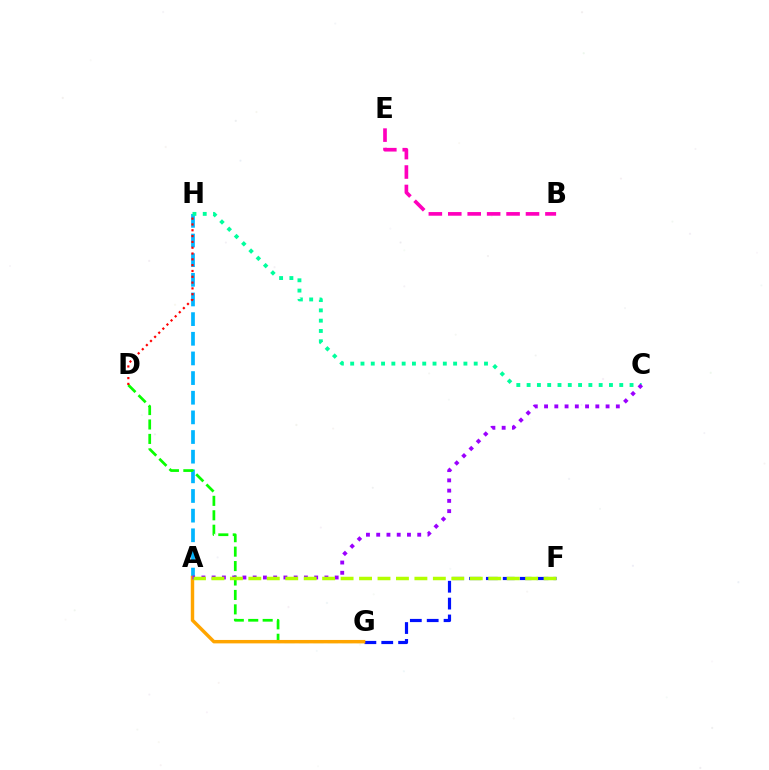{('F', 'G'): [{'color': '#0010ff', 'line_style': 'dashed', 'thickness': 2.29}], ('A', 'H'): [{'color': '#00b5ff', 'line_style': 'dashed', 'thickness': 2.67}], ('D', 'G'): [{'color': '#08ff00', 'line_style': 'dashed', 'thickness': 1.96}], ('C', 'H'): [{'color': '#00ff9d', 'line_style': 'dotted', 'thickness': 2.8}], ('A', 'G'): [{'color': '#ffa500', 'line_style': 'solid', 'thickness': 2.48}], ('B', 'E'): [{'color': '#ff00bd', 'line_style': 'dashed', 'thickness': 2.64}], ('A', 'C'): [{'color': '#9b00ff', 'line_style': 'dotted', 'thickness': 2.79}], ('A', 'F'): [{'color': '#b3ff00', 'line_style': 'dashed', 'thickness': 2.51}], ('D', 'H'): [{'color': '#ff0000', 'line_style': 'dotted', 'thickness': 1.58}]}